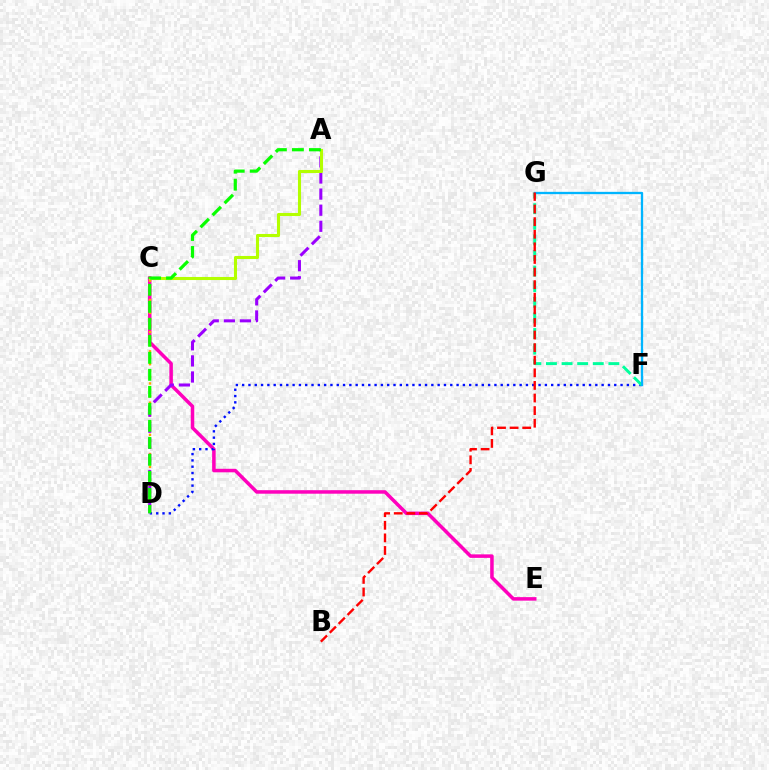{('C', 'E'): [{'color': '#ff00bd', 'line_style': 'solid', 'thickness': 2.53}], ('C', 'D'): [{'color': '#ffa500', 'line_style': 'dotted', 'thickness': 1.74}], ('D', 'F'): [{'color': '#0010ff', 'line_style': 'dotted', 'thickness': 1.71}], ('A', 'D'): [{'color': '#9b00ff', 'line_style': 'dashed', 'thickness': 2.19}, {'color': '#08ff00', 'line_style': 'dashed', 'thickness': 2.31}], ('F', 'G'): [{'color': '#00ff9d', 'line_style': 'dashed', 'thickness': 2.12}, {'color': '#00b5ff', 'line_style': 'solid', 'thickness': 1.66}], ('A', 'C'): [{'color': '#b3ff00', 'line_style': 'solid', 'thickness': 2.22}], ('B', 'G'): [{'color': '#ff0000', 'line_style': 'dashed', 'thickness': 1.71}]}